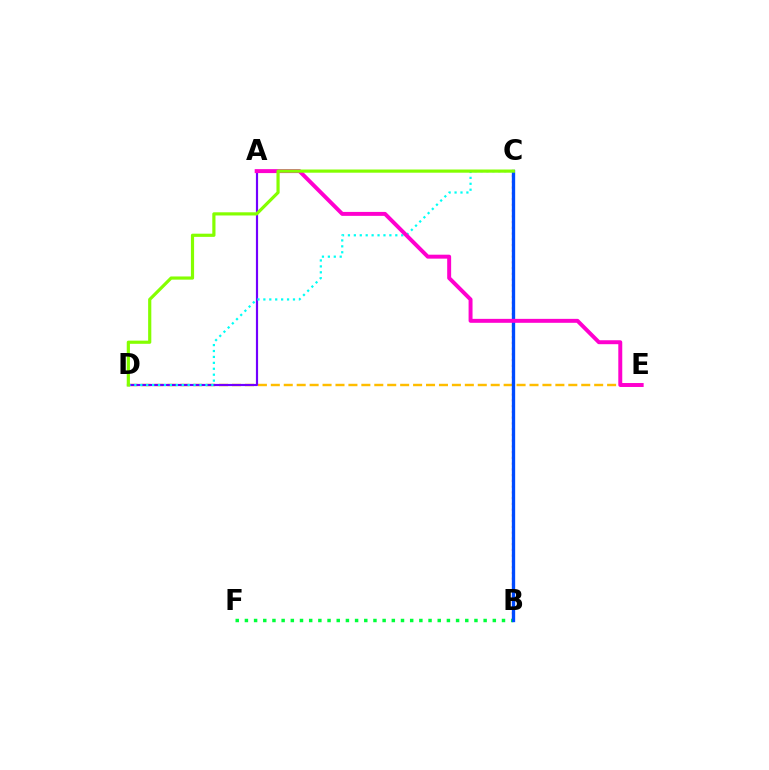{('D', 'E'): [{'color': '#ffbd00', 'line_style': 'dashed', 'thickness': 1.76}], ('B', 'C'): [{'color': '#ff0000', 'line_style': 'dotted', 'thickness': 1.56}, {'color': '#004bff', 'line_style': 'solid', 'thickness': 2.39}], ('B', 'F'): [{'color': '#00ff39', 'line_style': 'dotted', 'thickness': 2.49}], ('A', 'D'): [{'color': '#7200ff', 'line_style': 'solid', 'thickness': 1.57}], ('C', 'D'): [{'color': '#00fff6', 'line_style': 'dotted', 'thickness': 1.61}, {'color': '#84ff00', 'line_style': 'solid', 'thickness': 2.29}], ('A', 'E'): [{'color': '#ff00cf', 'line_style': 'solid', 'thickness': 2.84}]}